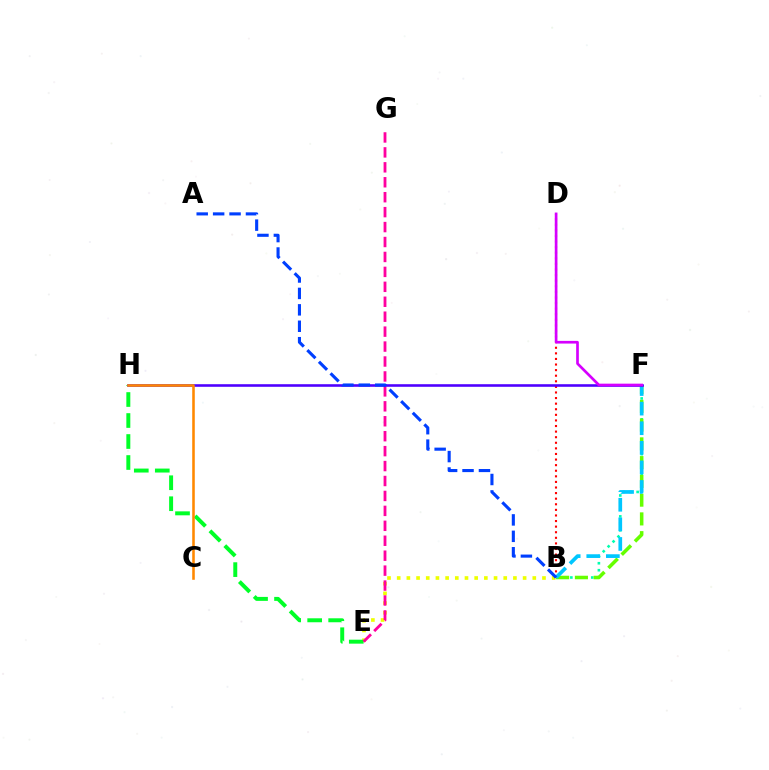{('B', 'D'): [{'color': '#ff0000', 'line_style': 'dotted', 'thickness': 1.52}], ('B', 'E'): [{'color': '#eeff00', 'line_style': 'dotted', 'thickness': 2.63}], ('E', 'H'): [{'color': '#00ff27', 'line_style': 'dashed', 'thickness': 2.85}], ('E', 'G'): [{'color': '#ff00a0', 'line_style': 'dashed', 'thickness': 2.03}], ('B', 'F'): [{'color': '#00ffaf', 'line_style': 'dotted', 'thickness': 1.89}, {'color': '#66ff00', 'line_style': 'dashed', 'thickness': 2.55}, {'color': '#00c7ff', 'line_style': 'dashed', 'thickness': 2.66}], ('F', 'H'): [{'color': '#4f00ff', 'line_style': 'solid', 'thickness': 1.87}], ('D', 'F'): [{'color': '#d600ff', 'line_style': 'solid', 'thickness': 1.93}], ('C', 'H'): [{'color': '#ff8800', 'line_style': 'solid', 'thickness': 1.85}], ('A', 'B'): [{'color': '#003fff', 'line_style': 'dashed', 'thickness': 2.23}]}